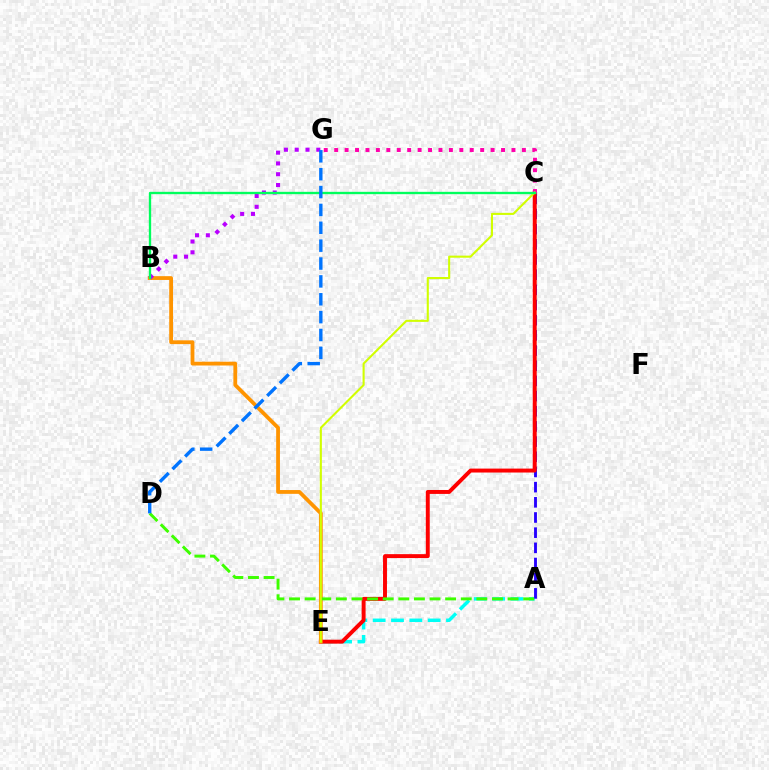{('A', 'E'): [{'color': '#00fff6', 'line_style': 'dashed', 'thickness': 2.49}], ('A', 'C'): [{'color': '#2500ff', 'line_style': 'dashed', 'thickness': 2.06}], ('C', 'E'): [{'color': '#ff0000', 'line_style': 'solid', 'thickness': 2.83}, {'color': '#d1ff00', 'line_style': 'solid', 'thickness': 1.51}], ('B', 'E'): [{'color': '#ff9400', 'line_style': 'solid', 'thickness': 2.73}], ('A', 'D'): [{'color': '#3dff00', 'line_style': 'dashed', 'thickness': 2.12}], ('B', 'G'): [{'color': '#b900ff', 'line_style': 'dotted', 'thickness': 2.93}], ('C', 'G'): [{'color': '#ff00ac', 'line_style': 'dotted', 'thickness': 2.83}], ('B', 'C'): [{'color': '#00ff5c', 'line_style': 'solid', 'thickness': 1.68}], ('D', 'G'): [{'color': '#0074ff', 'line_style': 'dashed', 'thickness': 2.43}]}